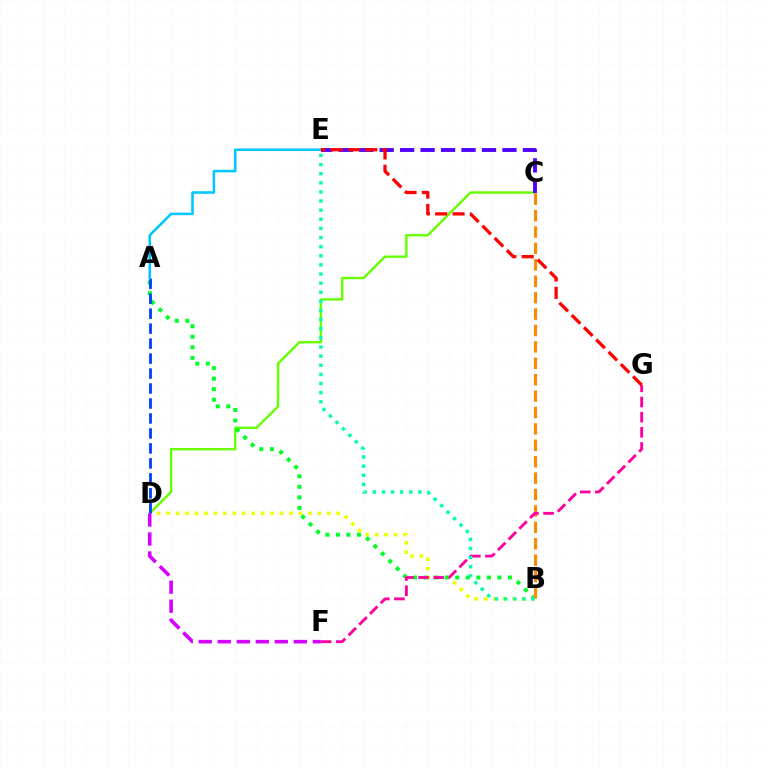{('B', 'D'): [{'color': '#eeff00', 'line_style': 'dotted', 'thickness': 2.57}], ('C', 'D'): [{'color': '#66ff00', 'line_style': 'solid', 'thickness': 1.73}], ('A', 'B'): [{'color': '#00ff27', 'line_style': 'dotted', 'thickness': 2.86}], ('B', 'C'): [{'color': '#ff8800', 'line_style': 'dashed', 'thickness': 2.23}], ('C', 'E'): [{'color': '#4f00ff', 'line_style': 'dashed', 'thickness': 2.78}], ('F', 'G'): [{'color': '#ff00a0', 'line_style': 'dashed', 'thickness': 2.06}], ('B', 'E'): [{'color': '#00ffaf', 'line_style': 'dotted', 'thickness': 2.48}], ('A', 'D'): [{'color': '#003fff', 'line_style': 'dashed', 'thickness': 2.03}], ('A', 'E'): [{'color': '#00c7ff', 'line_style': 'solid', 'thickness': 1.85}], ('D', 'F'): [{'color': '#d600ff', 'line_style': 'dashed', 'thickness': 2.58}], ('E', 'G'): [{'color': '#ff0000', 'line_style': 'dashed', 'thickness': 2.36}]}